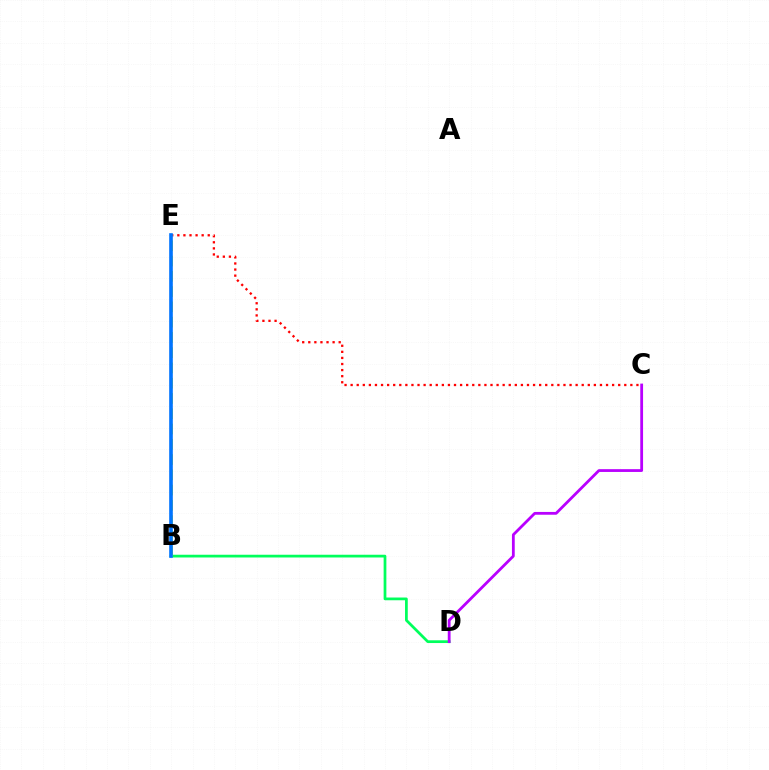{('C', 'E'): [{'color': '#ff0000', 'line_style': 'dotted', 'thickness': 1.65}], ('B', 'D'): [{'color': '#00ff5c', 'line_style': 'solid', 'thickness': 1.97}], ('B', 'E'): [{'color': '#d1ff00', 'line_style': 'dashed', 'thickness': 2.07}, {'color': '#0074ff', 'line_style': 'solid', 'thickness': 2.61}], ('C', 'D'): [{'color': '#b900ff', 'line_style': 'solid', 'thickness': 2.01}]}